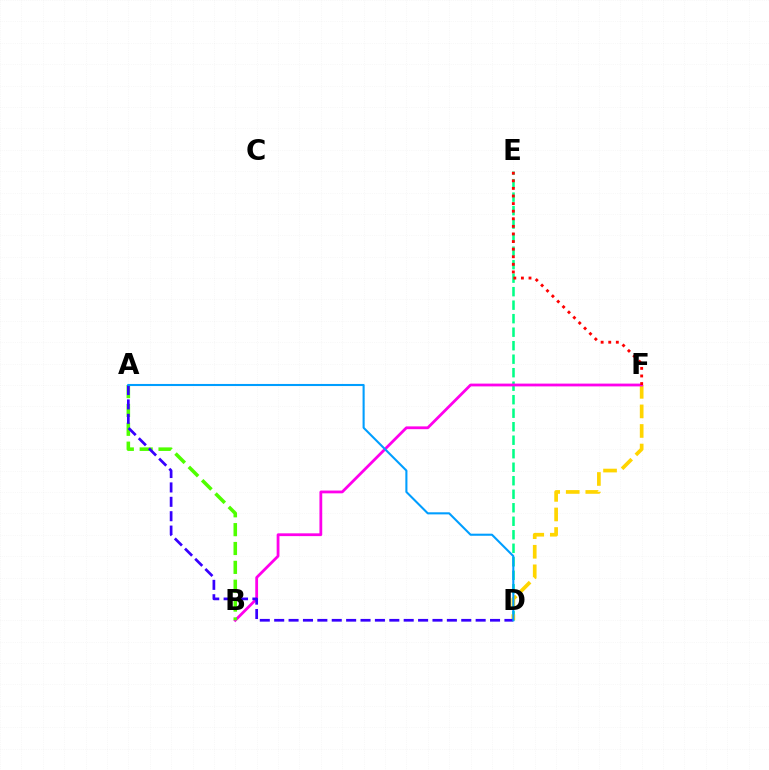{('D', 'E'): [{'color': '#00ff86', 'line_style': 'dashed', 'thickness': 1.83}], ('D', 'F'): [{'color': '#ffd500', 'line_style': 'dashed', 'thickness': 2.66}], ('B', 'F'): [{'color': '#ff00ed', 'line_style': 'solid', 'thickness': 2.01}], ('A', 'B'): [{'color': '#4fff00', 'line_style': 'dashed', 'thickness': 2.56}], ('A', 'D'): [{'color': '#3700ff', 'line_style': 'dashed', 'thickness': 1.95}, {'color': '#009eff', 'line_style': 'solid', 'thickness': 1.5}], ('E', 'F'): [{'color': '#ff0000', 'line_style': 'dotted', 'thickness': 2.06}]}